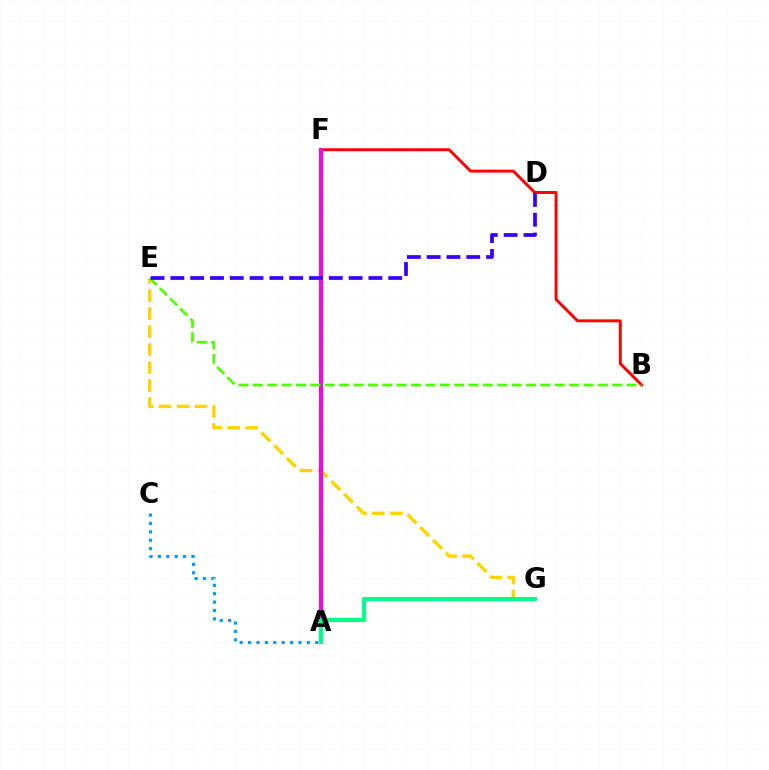{('E', 'G'): [{'color': '#ffd500', 'line_style': 'dashed', 'thickness': 2.45}], ('B', 'F'): [{'color': '#ff0000', 'line_style': 'solid', 'thickness': 2.12}], ('A', 'F'): [{'color': '#ff00ed', 'line_style': 'solid', 'thickness': 2.88}], ('A', 'C'): [{'color': '#009eff', 'line_style': 'dotted', 'thickness': 2.28}], ('B', 'E'): [{'color': '#4fff00', 'line_style': 'dashed', 'thickness': 1.95}], ('A', 'G'): [{'color': '#00ff86', 'line_style': 'solid', 'thickness': 3.0}], ('D', 'E'): [{'color': '#3700ff', 'line_style': 'dashed', 'thickness': 2.69}]}